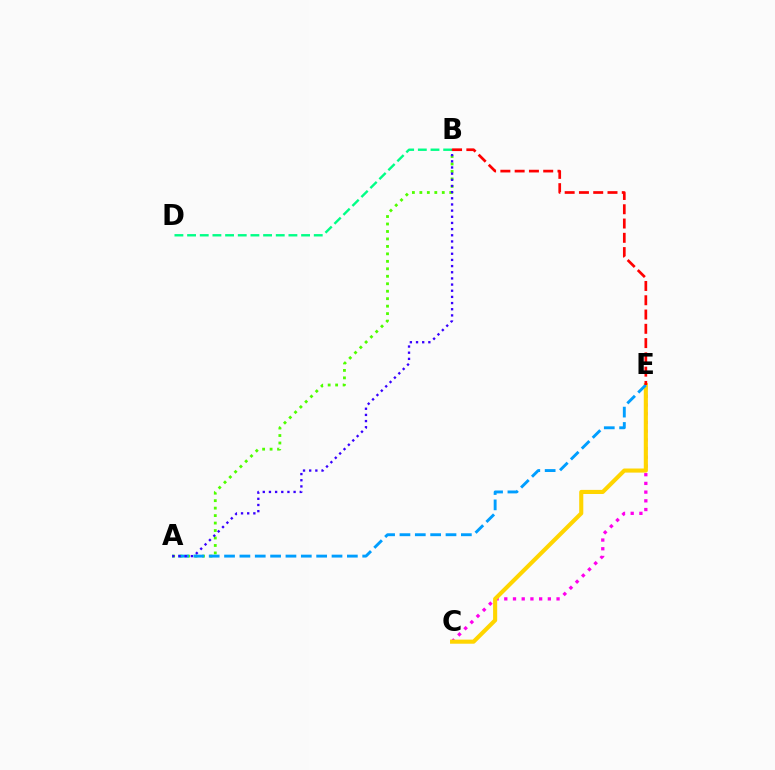{('C', 'E'): [{'color': '#ff00ed', 'line_style': 'dotted', 'thickness': 2.37}, {'color': '#ffd500', 'line_style': 'solid', 'thickness': 2.95}], ('B', 'D'): [{'color': '#00ff86', 'line_style': 'dashed', 'thickness': 1.72}], ('A', 'B'): [{'color': '#4fff00', 'line_style': 'dotted', 'thickness': 2.03}, {'color': '#3700ff', 'line_style': 'dotted', 'thickness': 1.67}], ('A', 'E'): [{'color': '#009eff', 'line_style': 'dashed', 'thickness': 2.09}], ('B', 'E'): [{'color': '#ff0000', 'line_style': 'dashed', 'thickness': 1.94}]}